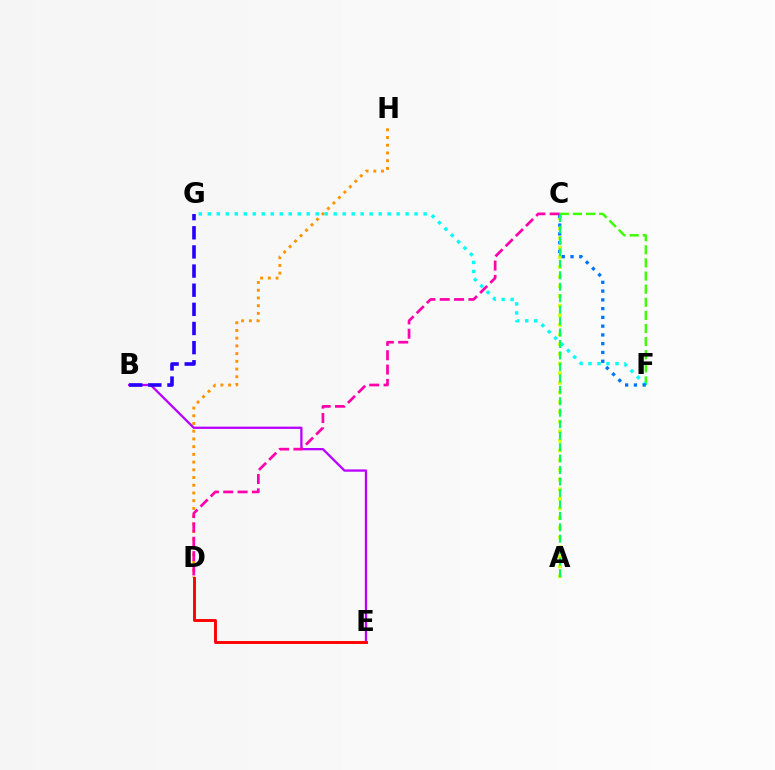{('C', 'F'): [{'color': '#3dff00', 'line_style': 'dashed', 'thickness': 1.78}, {'color': '#0074ff', 'line_style': 'dotted', 'thickness': 2.38}], ('D', 'H'): [{'color': '#ff9400', 'line_style': 'dotted', 'thickness': 2.1}], ('A', 'C'): [{'color': '#d1ff00', 'line_style': 'dotted', 'thickness': 2.63}, {'color': '#00ff5c', 'line_style': 'dashed', 'thickness': 1.56}], ('B', 'E'): [{'color': '#b900ff', 'line_style': 'solid', 'thickness': 1.65}], ('F', 'G'): [{'color': '#00fff6', 'line_style': 'dotted', 'thickness': 2.44}], ('C', 'D'): [{'color': '#ff00ac', 'line_style': 'dashed', 'thickness': 1.95}], ('D', 'E'): [{'color': '#ff0000', 'line_style': 'solid', 'thickness': 2.08}], ('B', 'G'): [{'color': '#2500ff', 'line_style': 'dashed', 'thickness': 2.6}]}